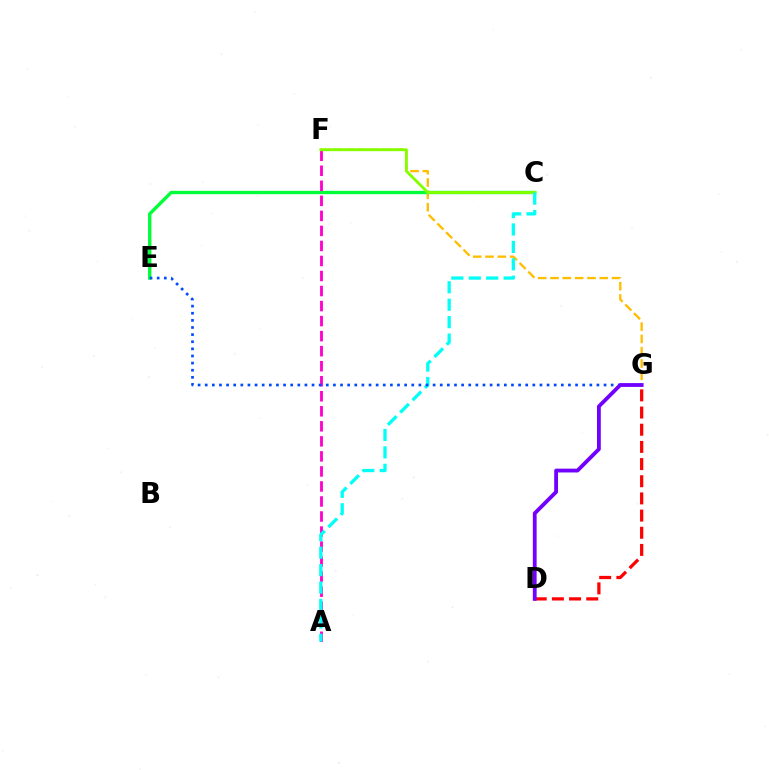{('F', 'G'): [{'color': '#ffbd00', 'line_style': 'dashed', 'thickness': 1.67}], ('C', 'E'): [{'color': '#00ff39', 'line_style': 'solid', 'thickness': 2.42}], ('A', 'F'): [{'color': '#ff00cf', 'line_style': 'dashed', 'thickness': 2.04}], ('C', 'F'): [{'color': '#84ff00', 'line_style': 'solid', 'thickness': 2.06}], ('D', 'G'): [{'color': '#ff0000', 'line_style': 'dashed', 'thickness': 2.33}, {'color': '#7200ff', 'line_style': 'solid', 'thickness': 2.74}], ('A', 'C'): [{'color': '#00fff6', 'line_style': 'dashed', 'thickness': 2.37}], ('E', 'G'): [{'color': '#004bff', 'line_style': 'dotted', 'thickness': 1.94}]}